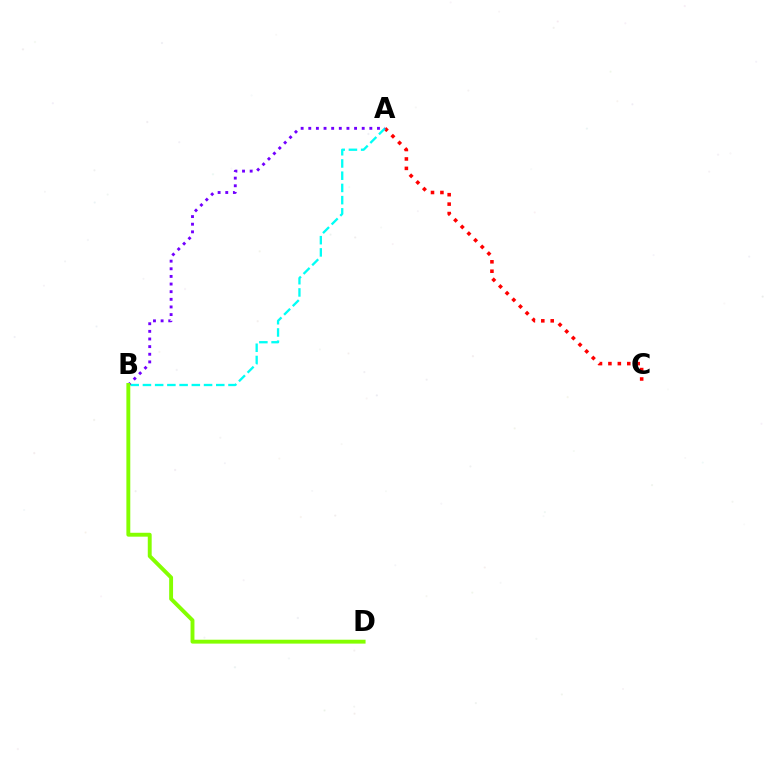{('A', 'C'): [{'color': '#ff0000', 'line_style': 'dotted', 'thickness': 2.56}], ('A', 'B'): [{'color': '#00fff6', 'line_style': 'dashed', 'thickness': 1.66}, {'color': '#7200ff', 'line_style': 'dotted', 'thickness': 2.07}], ('B', 'D'): [{'color': '#84ff00', 'line_style': 'solid', 'thickness': 2.81}]}